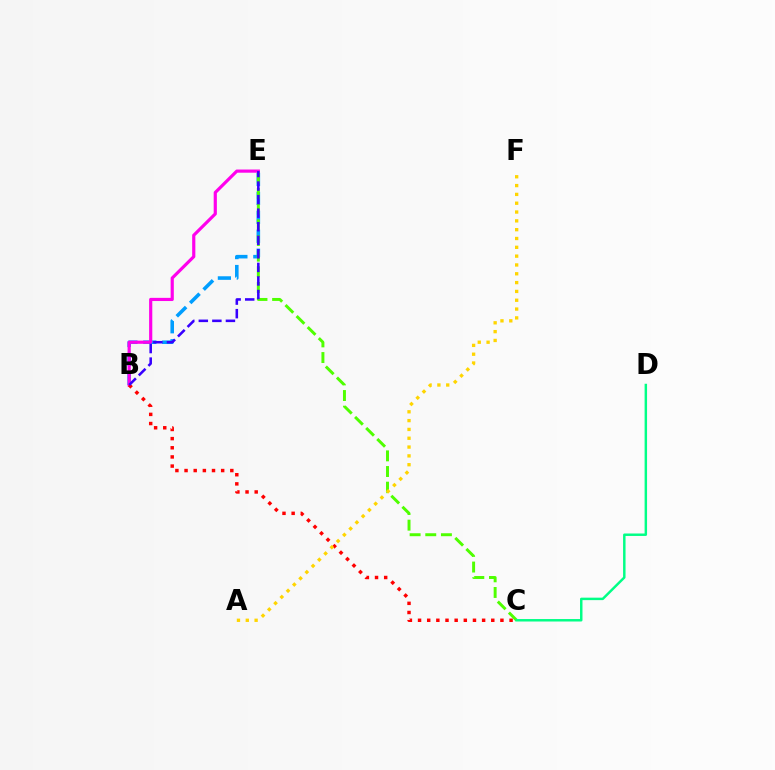{('B', 'E'): [{'color': '#009eff', 'line_style': 'dashed', 'thickness': 2.57}, {'color': '#ff00ed', 'line_style': 'solid', 'thickness': 2.29}, {'color': '#3700ff', 'line_style': 'dashed', 'thickness': 1.84}], ('C', 'E'): [{'color': '#4fff00', 'line_style': 'dashed', 'thickness': 2.13}], ('B', 'C'): [{'color': '#ff0000', 'line_style': 'dotted', 'thickness': 2.49}], ('C', 'D'): [{'color': '#00ff86', 'line_style': 'solid', 'thickness': 1.77}], ('A', 'F'): [{'color': '#ffd500', 'line_style': 'dotted', 'thickness': 2.4}]}